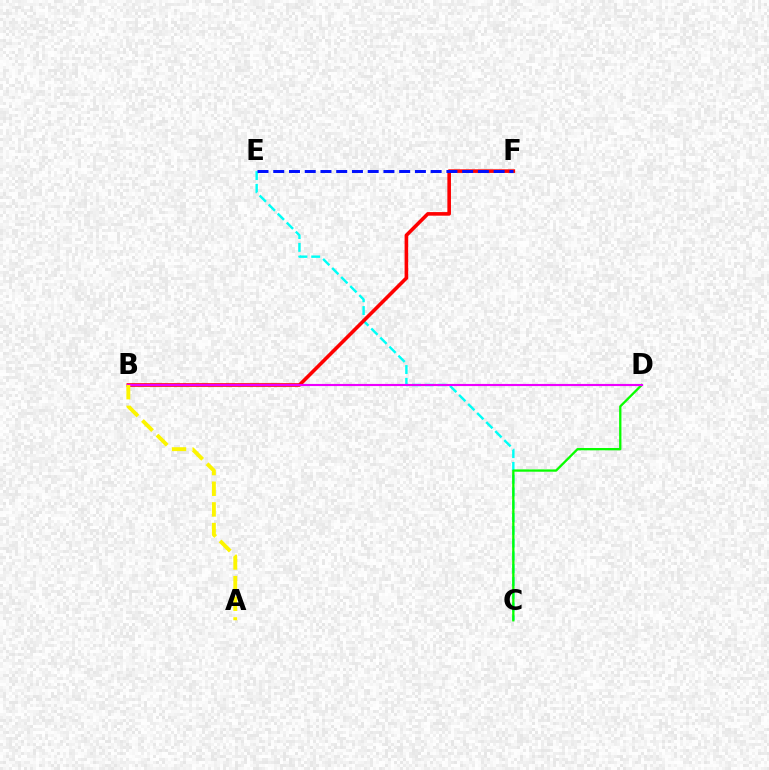{('C', 'E'): [{'color': '#00fff6', 'line_style': 'dashed', 'thickness': 1.74}], ('B', 'F'): [{'color': '#ff0000', 'line_style': 'solid', 'thickness': 2.59}], ('C', 'D'): [{'color': '#08ff00', 'line_style': 'solid', 'thickness': 1.66}], ('B', 'D'): [{'color': '#ee00ff', 'line_style': 'solid', 'thickness': 1.54}], ('A', 'B'): [{'color': '#fcf500', 'line_style': 'dashed', 'thickness': 2.8}], ('E', 'F'): [{'color': '#0010ff', 'line_style': 'dashed', 'thickness': 2.14}]}